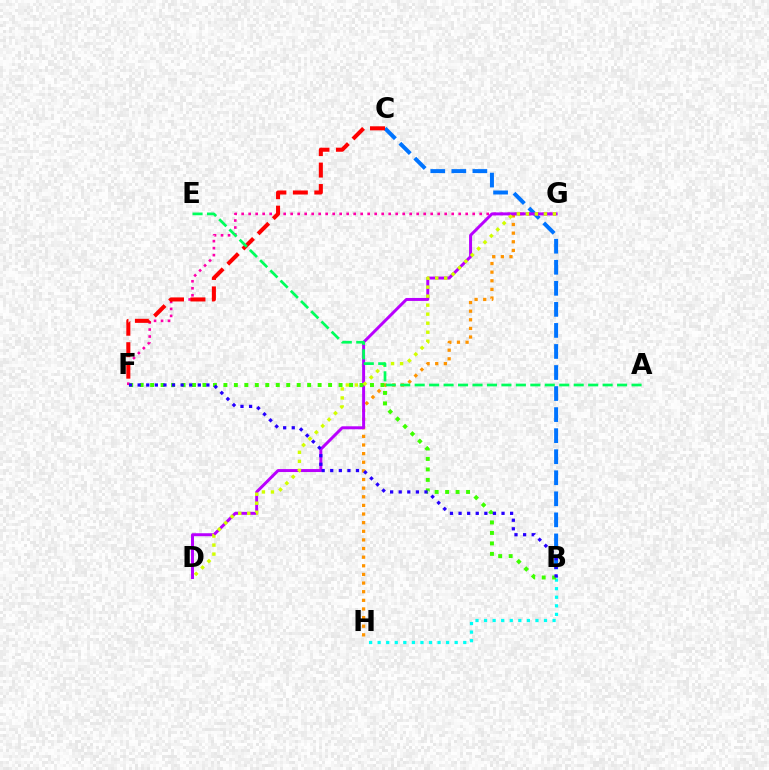{('B', 'H'): [{'color': '#00fff6', 'line_style': 'dotted', 'thickness': 2.33}], ('F', 'G'): [{'color': '#ff00ac', 'line_style': 'dotted', 'thickness': 1.9}], ('B', 'C'): [{'color': '#0074ff', 'line_style': 'dashed', 'thickness': 2.86}], ('G', 'H'): [{'color': '#ff9400', 'line_style': 'dotted', 'thickness': 2.34}], ('D', 'G'): [{'color': '#b900ff', 'line_style': 'solid', 'thickness': 2.14}, {'color': '#d1ff00', 'line_style': 'dotted', 'thickness': 2.45}], ('B', 'F'): [{'color': '#3dff00', 'line_style': 'dotted', 'thickness': 2.84}, {'color': '#2500ff', 'line_style': 'dotted', 'thickness': 2.33}], ('C', 'F'): [{'color': '#ff0000', 'line_style': 'dashed', 'thickness': 2.92}], ('A', 'E'): [{'color': '#00ff5c', 'line_style': 'dashed', 'thickness': 1.96}]}